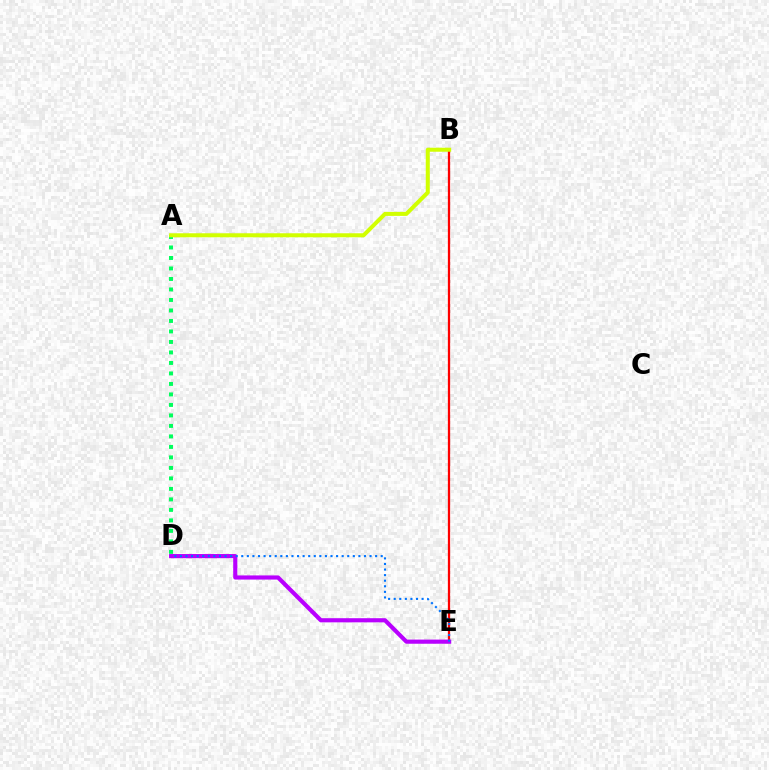{('B', 'E'): [{'color': '#ff0000', 'line_style': 'solid', 'thickness': 1.63}], ('A', 'D'): [{'color': '#00ff5c', 'line_style': 'dotted', 'thickness': 2.85}], ('D', 'E'): [{'color': '#b900ff', 'line_style': 'solid', 'thickness': 2.99}, {'color': '#0074ff', 'line_style': 'dotted', 'thickness': 1.52}], ('A', 'B'): [{'color': '#d1ff00', 'line_style': 'solid', 'thickness': 2.9}]}